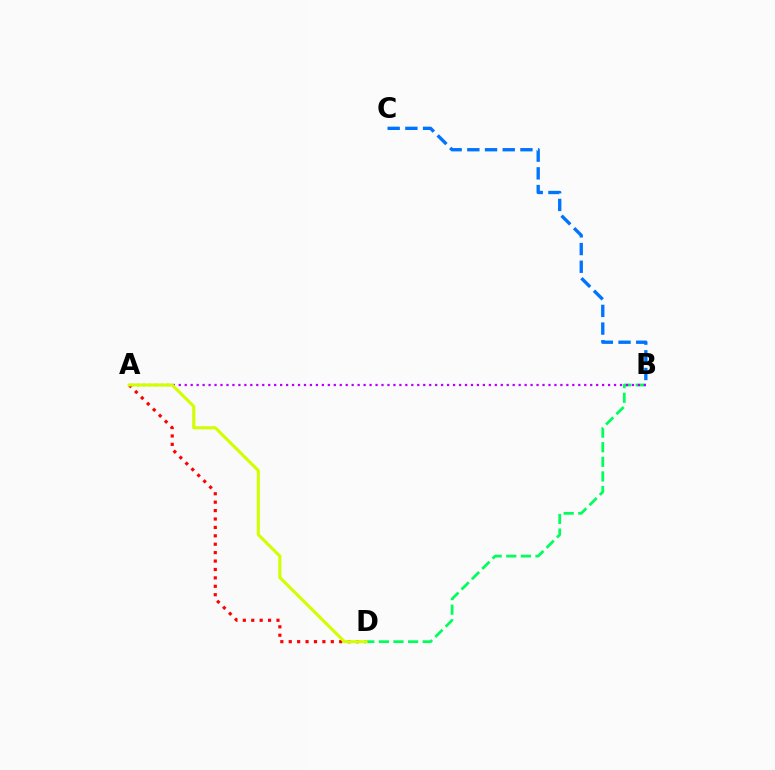{('A', 'D'): [{'color': '#ff0000', 'line_style': 'dotted', 'thickness': 2.29}, {'color': '#d1ff00', 'line_style': 'solid', 'thickness': 2.23}], ('B', 'D'): [{'color': '#00ff5c', 'line_style': 'dashed', 'thickness': 1.98}], ('A', 'B'): [{'color': '#b900ff', 'line_style': 'dotted', 'thickness': 1.62}], ('B', 'C'): [{'color': '#0074ff', 'line_style': 'dashed', 'thickness': 2.4}]}